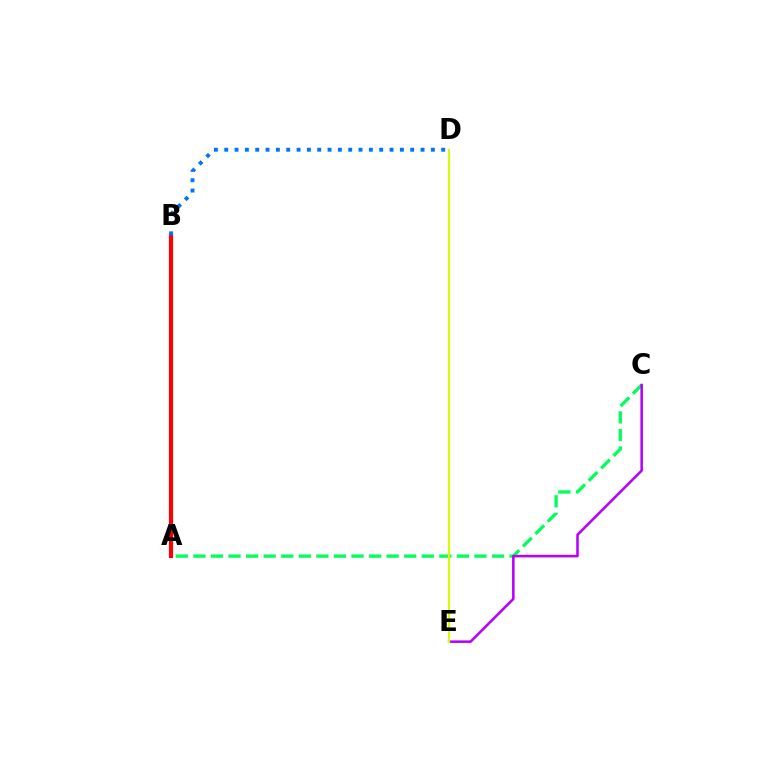{('A', 'C'): [{'color': '#00ff5c', 'line_style': 'dashed', 'thickness': 2.39}], ('C', 'E'): [{'color': '#b900ff', 'line_style': 'solid', 'thickness': 1.84}], ('D', 'E'): [{'color': '#d1ff00', 'line_style': 'solid', 'thickness': 1.55}], ('A', 'B'): [{'color': '#ff0000', 'line_style': 'solid', 'thickness': 2.99}], ('B', 'D'): [{'color': '#0074ff', 'line_style': 'dotted', 'thickness': 2.81}]}